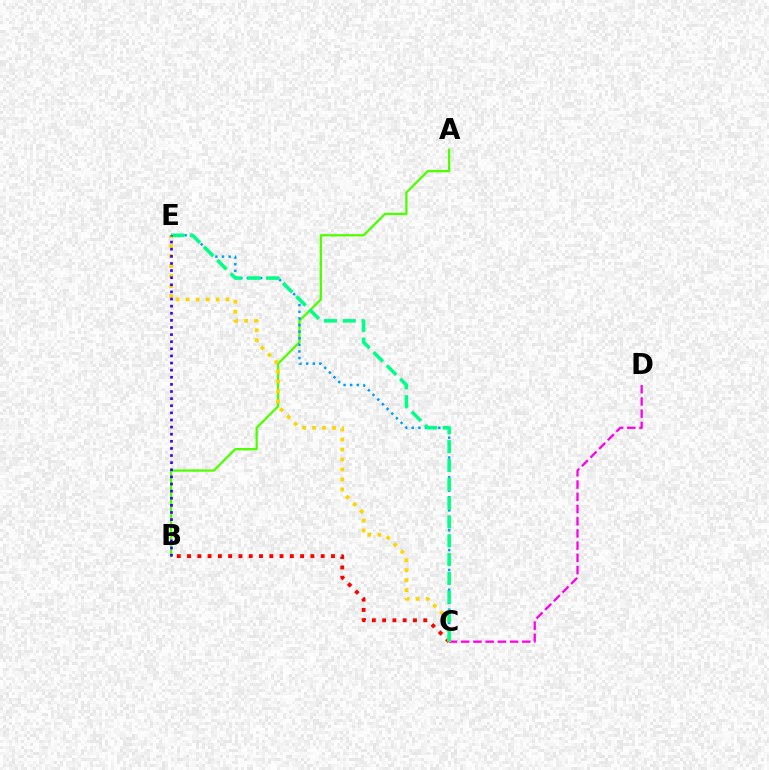{('A', 'B'): [{'color': '#4fff00', 'line_style': 'solid', 'thickness': 1.65}], ('B', 'C'): [{'color': '#ff0000', 'line_style': 'dotted', 'thickness': 2.79}], ('C', 'D'): [{'color': '#ff00ed', 'line_style': 'dashed', 'thickness': 1.66}], ('C', 'E'): [{'color': '#ffd500', 'line_style': 'dotted', 'thickness': 2.71}, {'color': '#009eff', 'line_style': 'dotted', 'thickness': 1.8}, {'color': '#00ff86', 'line_style': 'dashed', 'thickness': 2.56}], ('B', 'E'): [{'color': '#3700ff', 'line_style': 'dotted', 'thickness': 1.93}]}